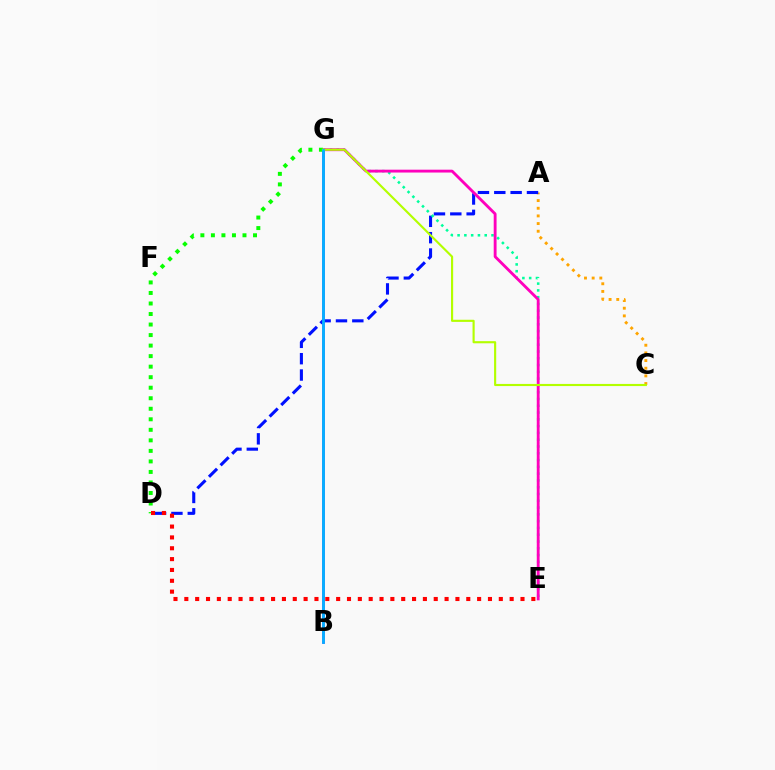{('A', 'C'): [{'color': '#ffa500', 'line_style': 'dotted', 'thickness': 2.08}], ('B', 'G'): [{'color': '#9b00ff', 'line_style': 'solid', 'thickness': 1.86}, {'color': '#00b5ff', 'line_style': 'solid', 'thickness': 1.97}], ('A', 'D'): [{'color': '#0010ff', 'line_style': 'dashed', 'thickness': 2.22}], ('E', 'G'): [{'color': '#00ff9d', 'line_style': 'dotted', 'thickness': 1.84}, {'color': '#ff00bd', 'line_style': 'solid', 'thickness': 2.05}], ('D', 'G'): [{'color': '#08ff00', 'line_style': 'dotted', 'thickness': 2.86}], ('C', 'G'): [{'color': '#b3ff00', 'line_style': 'solid', 'thickness': 1.54}], ('D', 'E'): [{'color': '#ff0000', 'line_style': 'dotted', 'thickness': 2.95}]}